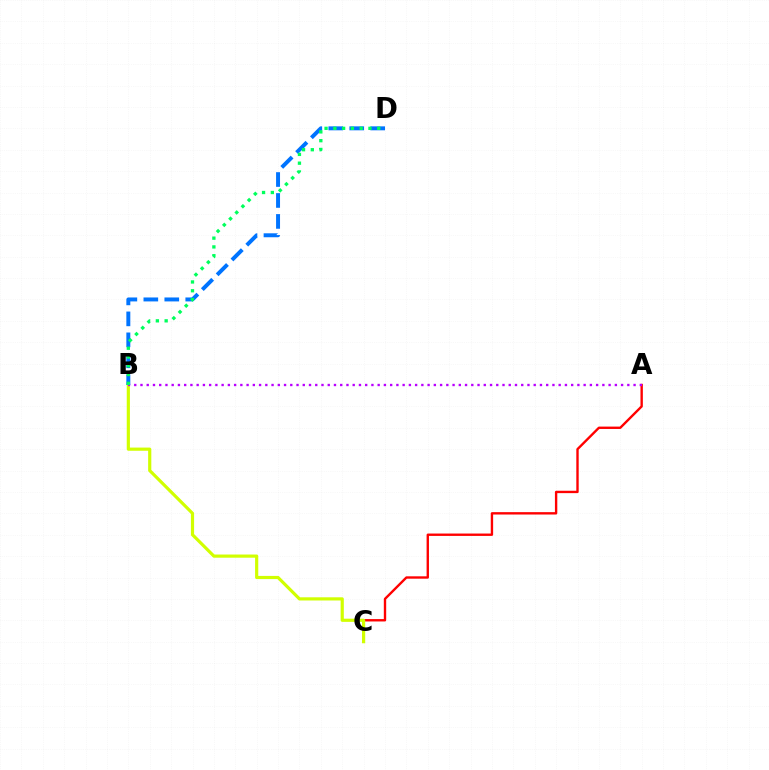{('A', 'C'): [{'color': '#ff0000', 'line_style': 'solid', 'thickness': 1.71}], ('B', 'C'): [{'color': '#d1ff00', 'line_style': 'solid', 'thickness': 2.29}], ('B', 'D'): [{'color': '#0074ff', 'line_style': 'dashed', 'thickness': 2.85}, {'color': '#00ff5c', 'line_style': 'dotted', 'thickness': 2.39}], ('A', 'B'): [{'color': '#b900ff', 'line_style': 'dotted', 'thickness': 1.7}]}